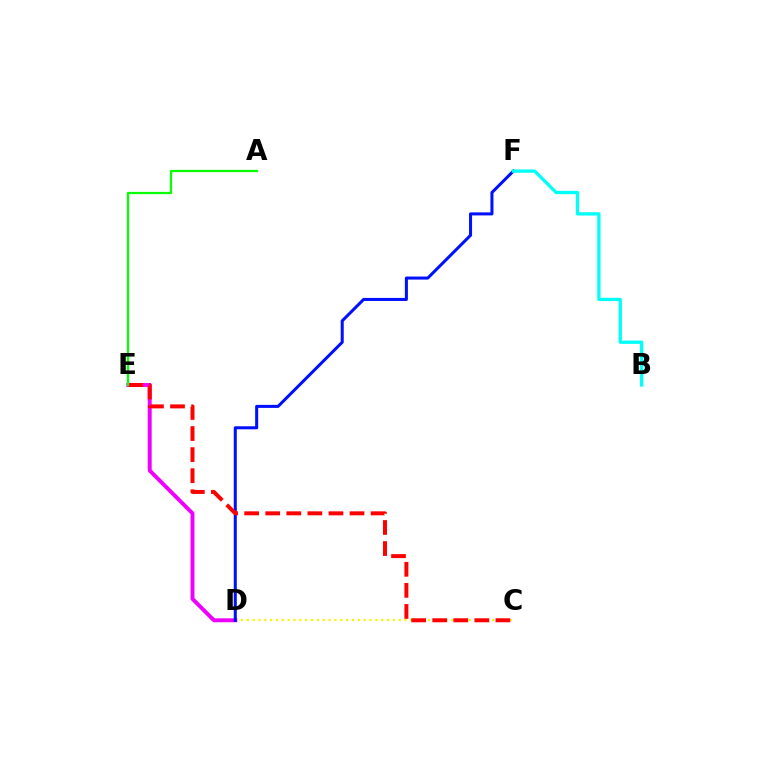{('C', 'D'): [{'color': '#fcf500', 'line_style': 'dotted', 'thickness': 1.59}], ('D', 'E'): [{'color': '#ee00ff', 'line_style': 'solid', 'thickness': 2.83}], ('D', 'F'): [{'color': '#0010ff', 'line_style': 'solid', 'thickness': 2.19}], ('C', 'E'): [{'color': '#ff0000', 'line_style': 'dashed', 'thickness': 2.86}], ('B', 'F'): [{'color': '#00fff6', 'line_style': 'solid', 'thickness': 2.38}], ('A', 'E'): [{'color': '#08ff00', 'line_style': 'solid', 'thickness': 1.62}]}